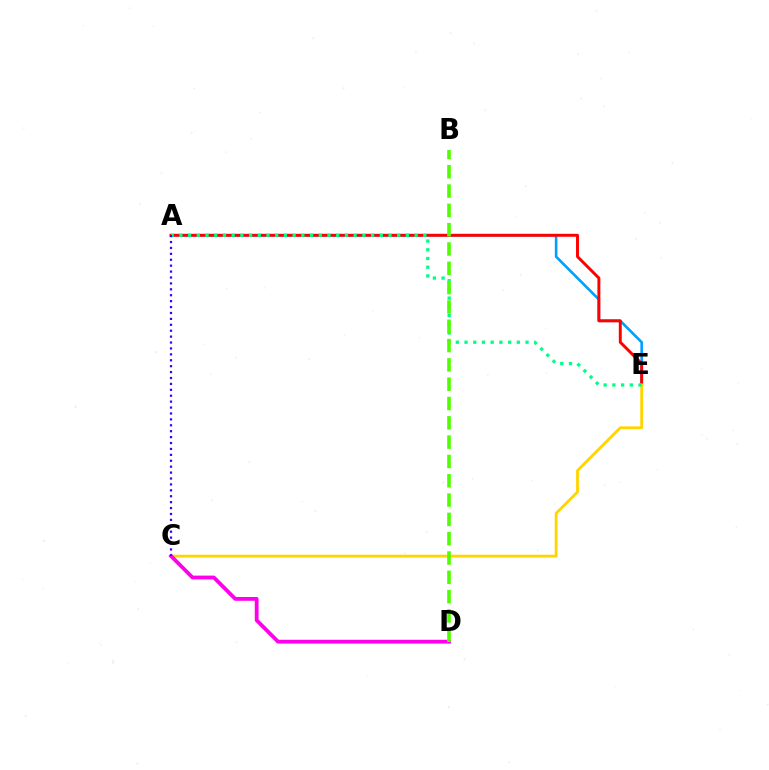{('A', 'E'): [{'color': '#009eff', 'line_style': 'solid', 'thickness': 1.87}, {'color': '#ff0000', 'line_style': 'solid', 'thickness': 2.12}, {'color': '#00ff86', 'line_style': 'dotted', 'thickness': 2.37}], ('C', 'E'): [{'color': '#ffd500', 'line_style': 'solid', 'thickness': 2.03}], ('C', 'D'): [{'color': '#ff00ed', 'line_style': 'solid', 'thickness': 2.74}], ('A', 'C'): [{'color': '#3700ff', 'line_style': 'dotted', 'thickness': 1.61}], ('B', 'D'): [{'color': '#4fff00', 'line_style': 'dashed', 'thickness': 2.62}]}